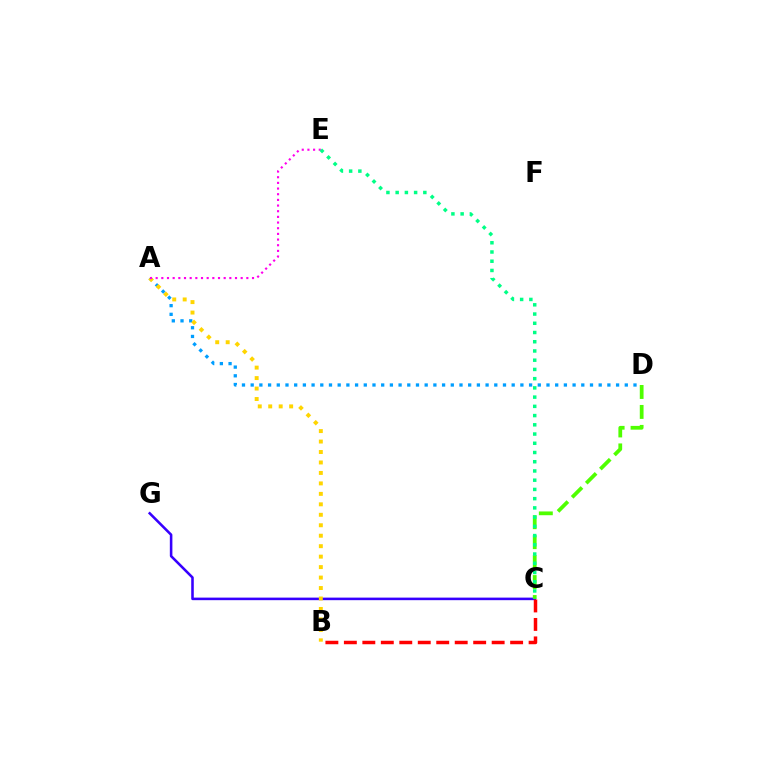{('C', 'G'): [{'color': '#3700ff', 'line_style': 'solid', 'thickness': 1.85}], ('C', 'D'): [{'color': '#4fff00', 'line_style': 'dashed', 'thickness': 2.71}], ('A', 'D'): [{'color': '#009eff', 'line_style': 'dotted', 'thickness': 2.36}], ('A', 'B'): [{'color': '#ffd500', 'line_style': 'dotted', 'thickness': 2.84}], ('A', 'E'): [{'color': '#ff00ed', 'line_style': 'dotted', 'thickness': 1.54}], ('C', 'E'): [{'color': '#00ff86', 'line_style': 'dotted', 'thickness': 2.51}], ('B', 'C'): [{'color': '#ff0000', 'line_style': 'dashed', 'thickness': 2.51}]}